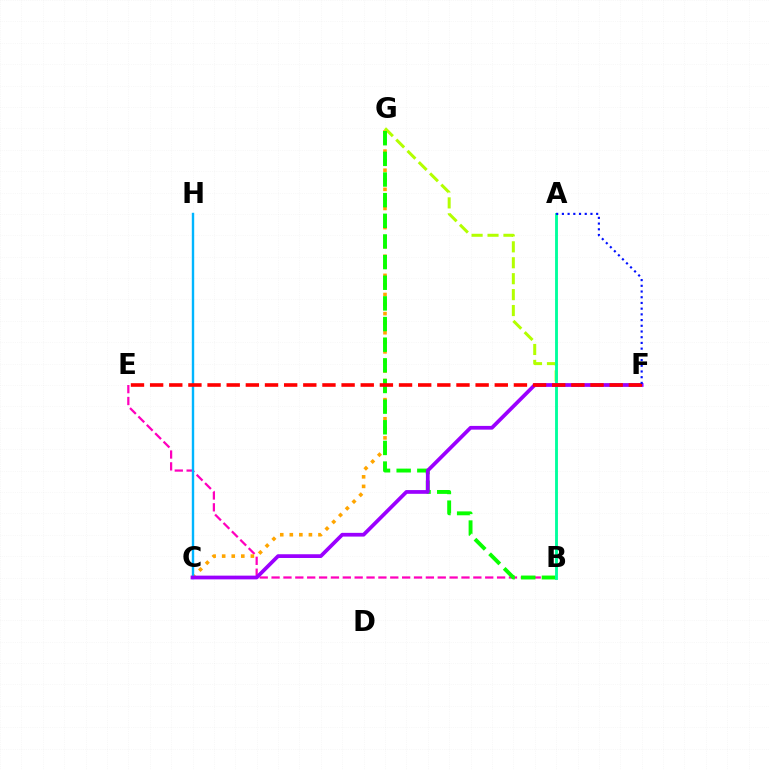{('B', 'E'): [{'color': '#ff00bd', 'line_style': 'dashed', 'thickness': 1.61}], ('C', 'G'): [{'color': '#ffa500', 'line_style': 'dotted', 'thickness': 2.6}], ('F', 'G'): [{'color': '#b3ff00', 'line_style': 'dashed', 'thickness': 2.16}], ('C', 'H'): [{'color': '#00b5ff', 'line_style': 'solid', 'thickness': 1.73}], ('B', 'G'): [{'color': '#08ff00', 'line_style': 'dashed', 'thickness': 2.8}], ('A', 'B'): [{'color': '#00ff9d', 'line_style': 'solid', 'thickness': 2.07}], ('C', 'F'): [{'color': '#9b00ff', 'line_style': 'solid', 'thickness': 2.69}], ('E', 'F'): [{'color': '#ff0000', 'line_style': 'dashed', 'thickness': 2.6}], ('A', 'F'): [{'color': '#0010ff', 'line_style': 'dotted', 'thickness': 1.55}]}